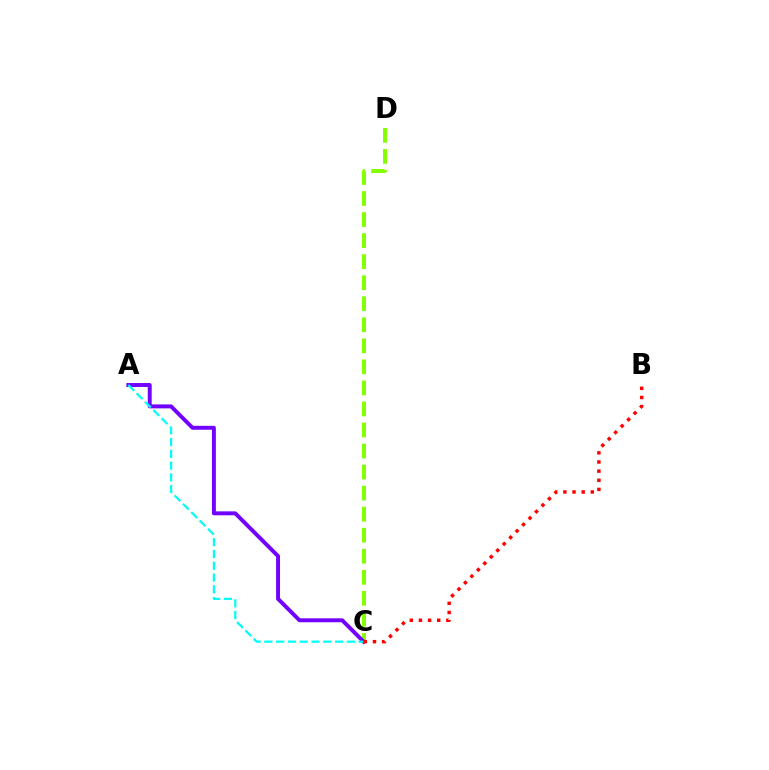{('C', 'D'): [{'color': '#84ff00', 'line_style': 'dashed', 'thickness': 2.86}], ('A', 'C'): [{'color': '#7200ff', 'line_style': 'solid', 'thickness': 2.83}, {'color': '#00fff6', 'line_style': 'dashed', 'thickness': 1.6}], ('B', 'C'): [{'color': '#ff0000', 'line_style': 'dotted', 'thickness': 2.48}]}